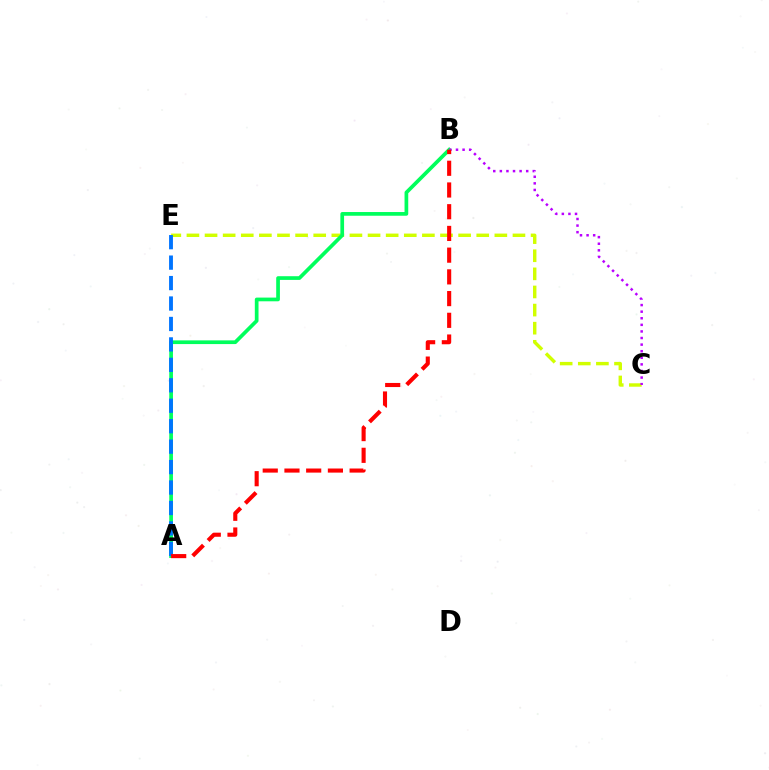{('C', 'E'): [{'color': '#d1ff00', 'line_style': 'dashed', 'thickness': 2.46}], ('A', 'B'): [{'color': '#00ff5c', 'line_style': 'solid', 'thickness': 2.67}, {'color': '#ff0000', 'line_style': 'dashed', 'thickness': 2.95}], ('B', 'C'): [{'color': '#b900ff', 'line_style': 'dotted', 'thickness': 1.79}], ('A', 'E'): [{'color': '#0074ff', 'line_style': 'dashed', 'thickness': 2.78}]}